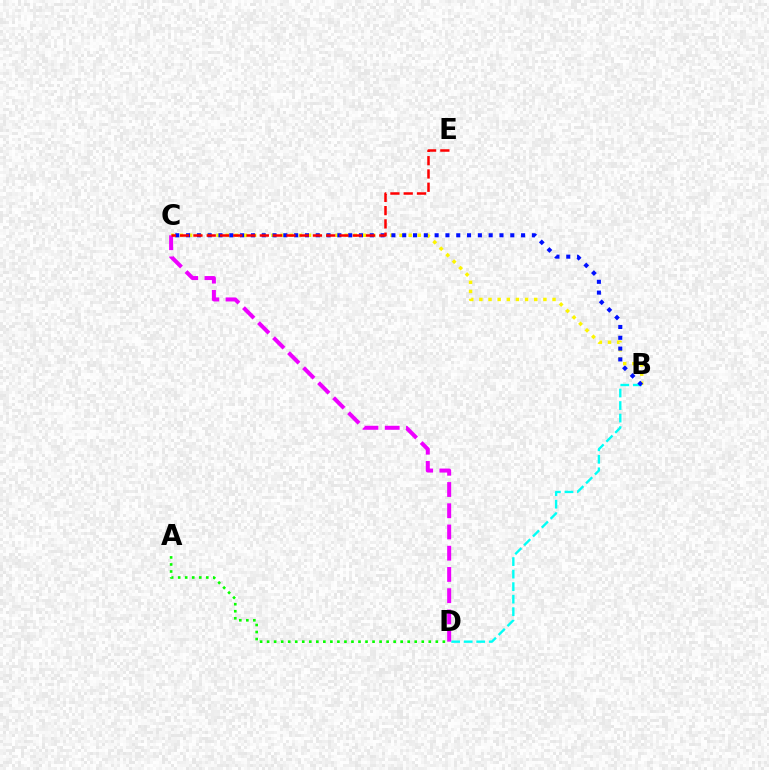{('B', 'D'): [{'color': '#00fff6', 'line_style': 'dashed', 'thickness': 1.7}], ('A', 'D'): [{'color': '#08ff00', 'line_style': 'dotted', 'thickness': 1.91}], ('B', 'C'): [{'color': '#fcf500', 'line_style': 'dotted', 'thickness': 2.49}, {'color': '#0010ff', 'line_style': 'dotted', 'thickness': 2.94}], ('C', 'D'): [{'color': '#ee00ff', 'line_style': 'dashed', 'thickness': 2.88}], ('C', 'E'): [{'color': '#ff0000', 'line_style': 'dashed', 'thickness': 1.8}]}